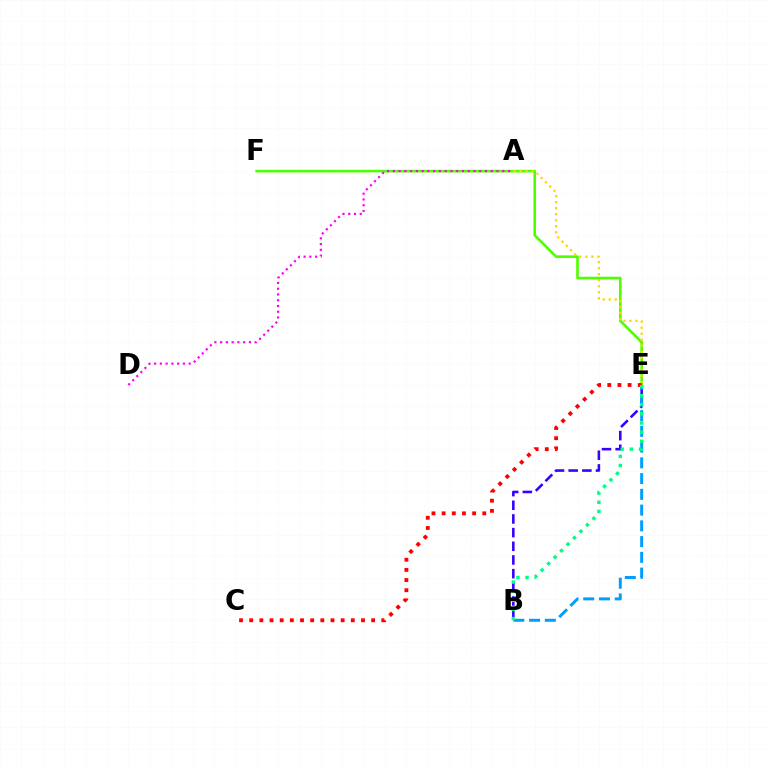{('B', 'E'): [{'color': '#3700ff', 'line_style': 'dashed', 'thickness': 1.86}, {'color': '#009eff', 'line_style': 'dashed', 'thickness': 2.14}, {'color': '#00ff86', 'line_style': 'dotted', 'thickness': 2.48}], ('E', 'F'): [{'color': '#4fff00', 'line_style': 'solid', 'thickness': 1.89}], ('C', 'E'): [{'color': '#ff0000', 'line_style': 'dotted', 'thickness': 2.76}], ('A', 'D'): [{'color': '#ff00ed', 'line_style': 'dotted', 'thickness': 1.56}], ('A', 'E'): [{'color': '#ffd500', 'line_style': 'dotted', 'thickness': 1.63}]}